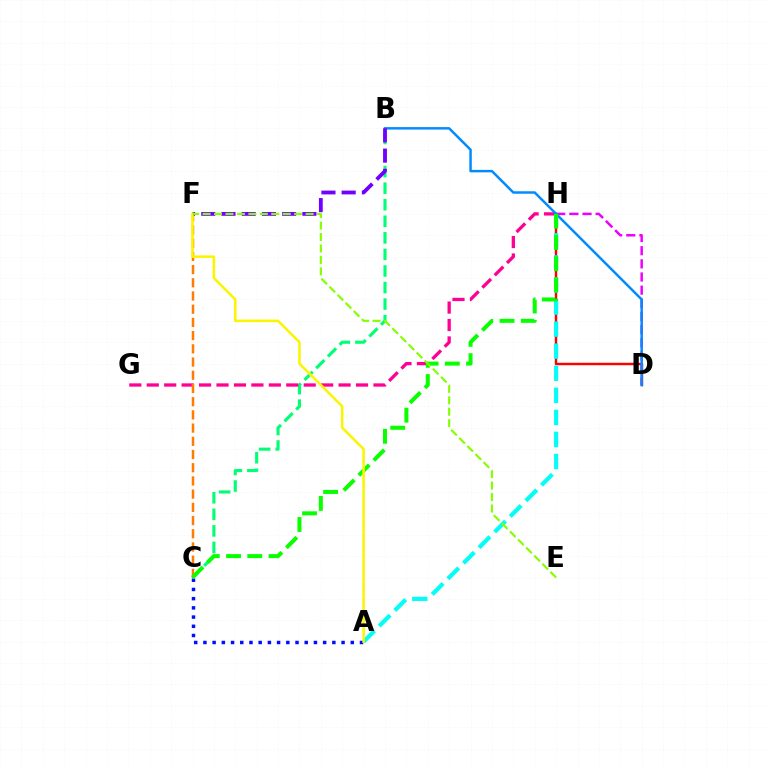{('A', 'C'): [{'color': '#0010ff', 'line_style': 'dotted', 'thickness': 2.5}], ('D', 'H'): [{'color': '#ff0000', 'line_style': 'solid', 'thickness': 1.76}, {'color': '#ee00ff', 'line_style': 'dashed', 'thickness': 1.79}], ('B', 'C'): [{'color': '#00ff74', 'line_style': 'dashed', 'thickness': 2.25}], ('G', 'H'): [{'color': '#ff0094', 'line_style': 'dashed', 'thickness': 2.37}], ('A', 'H'): [{'color': '#00fff6', 'line_style': 'dashed', 'thickness': 3.0}], ('C', 'F'): [{'color': '#ff7c00', 'line_style': 'dashed', 'thickness': 1.79}], ('B', 'D'): [{'color': '#008cff', 'line_style': 'solid', 'thickness': 1.78}], ('B', 'F'): [{'color': '#7200ff', 'line_style': 'dashed', 'thickness': 2.75}], ('C', 'H'): [{'color': '#08ff00', 'line_style': 'dashed', 'thickness': 2.89}], ('A', 'F'): [{'color': '#fcf500', 'line_style': 'solid', 'thickness': 1.83}], ('E', 'F'): [{'color': '#84ff00', 'line_style': 'dashed', 'thickness': 1.56}]}